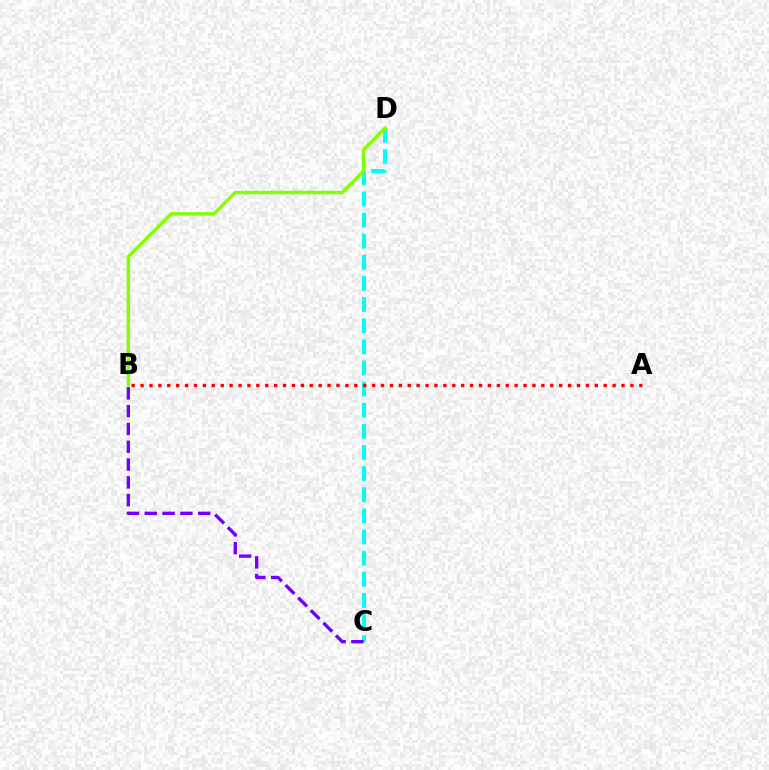{('C', 'D'): [{'color': '#00fff6', 'line_style': 'dashed', 'thickness': 2.87}], ('B', 'D'): [{'color': '#84ff00', 'line_style': 'solid', 'thickness': 2.47}], ('A', 'B'): [{'color': '#ff0000', 'line_style': 'dotted', 'thickness': 2.42}], ('B', 'C'): [{'color': '#7200ff', 'line_style': 'dashed', 'thickness': 2.42}]}